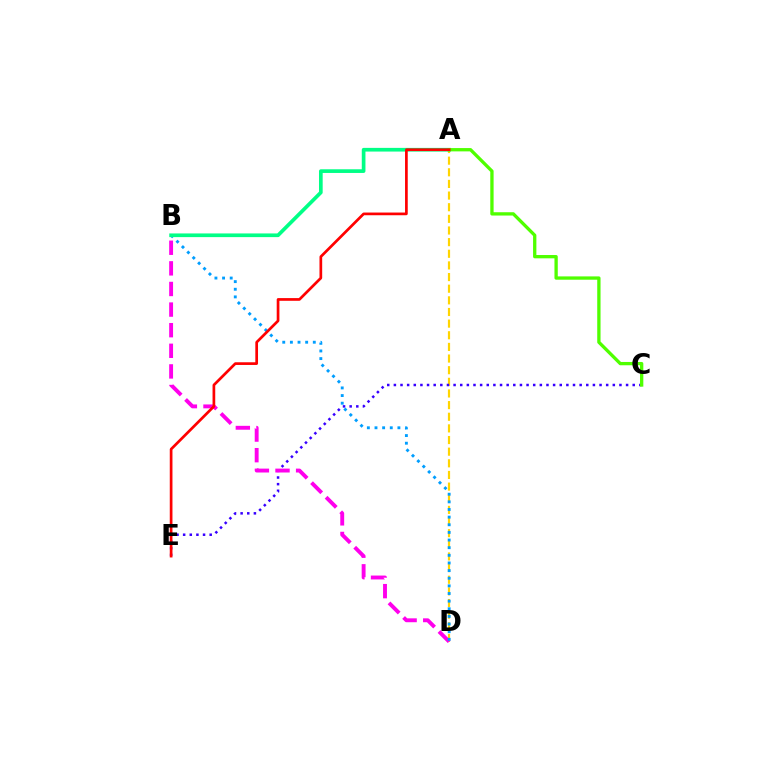{('A', 'D'): [{'color': '#ffd500', 'line_style': 'dashed', 'thickness': 1.58}], ('C', 'E'): [{'color': '#3700ff', 'line_style': 'dotted', 'thickness': 1.8}], ('B', 'D'): [{'color': '#ff00ed', 'line_style': 'dashed', 'thickness': 2.8}, {'color': '#009eff', 'line_style': 'dotted', 'thickness': 2.08}], ('A', 'B'): [{'color': '#00ff86', 'line_style': 'solid', 'thickness': 2.65}], ('A', 'C'): [{'color': '#4fff00', 'line_style': 'solid', 'thickness': 2.38}], ('A', 'E'): [{'color': '#ff0000', 'line_style': 'solid', 'thickness': 1.95}]}